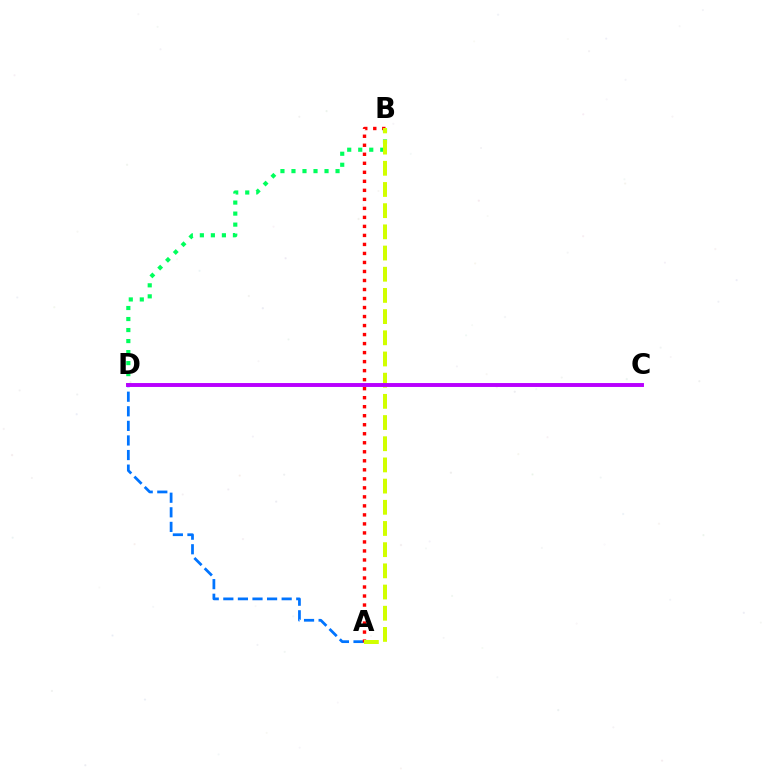{('A', 'D'): [{'color': '#0074ff', 'line_style': 'dashed', 'thickness': 1.98}], ('A', 'B'): [{'color': '#ff0000', 'line_style': 'dotted', 'thickness': 2.45}, {'color': '#d1ff00', 'line_style': 'dashed', 'thickness': 2.88}], ('B', 'D'): [{'color': '#00ff5c', 'line_style': 'dotted', 'thickness': 2.99}], ('C', 'D'): [{'color': '#b900ff', 'line_style': 'solid', 'thickness': 2.82}]}